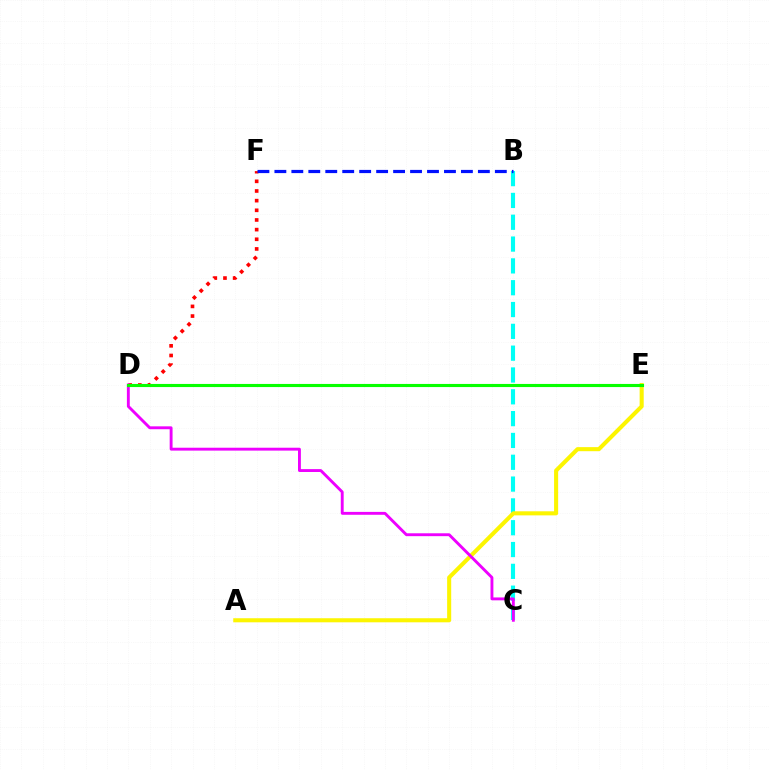{('D', 'F'): [{'color': '#ff0000', 'line_style': 'dotted', 'thickness': 2.62}], ('B', 'C'): [{'color': '#00fff6', 'line_style': 'dashed', 'thickness': 2.96}], ('B', 'F'): [{'color': '#0010ff', 'line_style': 'dashed', 'thickness': 2.3}], ('A', 'E'): [{'color': '#fcf500', 'line_style': 'solid', 'thickness': 2.93}], ('C', 'D'): [{'color': '#ee00ff', 'line_style': 'solid', 'thickness': 2.08}], ('D', 'E'): [{'color': '#08ff00', 'line_style': 'solid', 'thickness': 2.24}]}